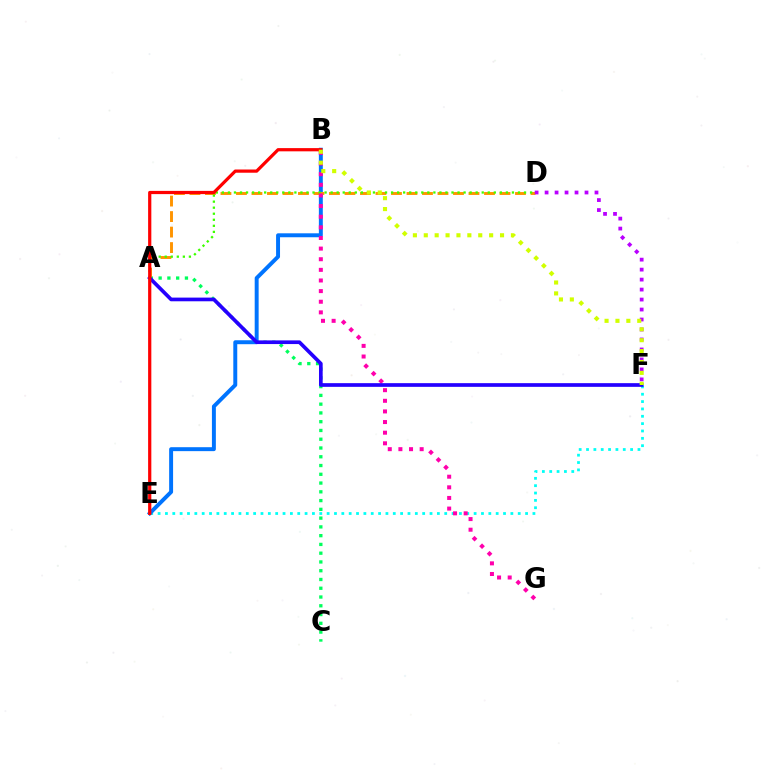{('A', 'C'): [{'color': '#00ff5c', 'line_style': 'dotted', 'thickness': 2.38}], ('E', 'F'): [{'color': '#00fff6', 'line_style': 'dotted', 'thickness': 2.0}], ('B', 'E'): [{'color': '#0074ff', 'line_style': 'solid', 'thickness': 2.84}, {'color': '#ff0000', 'line_style': 'solid', 'thickness': 2.31}], ('A', 'D'): [{'color': '#ff9400', 'line_style': 'dashed', 'thickness': 2.11}, {'color': '#3dff00', 'line_style': 'dotted', 'thickness': 1.64}], ('B', 'G'): [{'color': '#ff00ac', 'line_style': 'dotted', 'thickness': 2.89}], ('A', 'F'): [{'color': '#2500ff', 'line_style': 'solid', 'thickness': 2.65}], ('D', 'F'): [{'color': '#b900ff', 'line_style': 'dotted', 'thickness': 2.71}], ('B', 'F'): [{'color': '#d1ff00', 'line_style': 'dotted', 'thickness': 2.96}]}